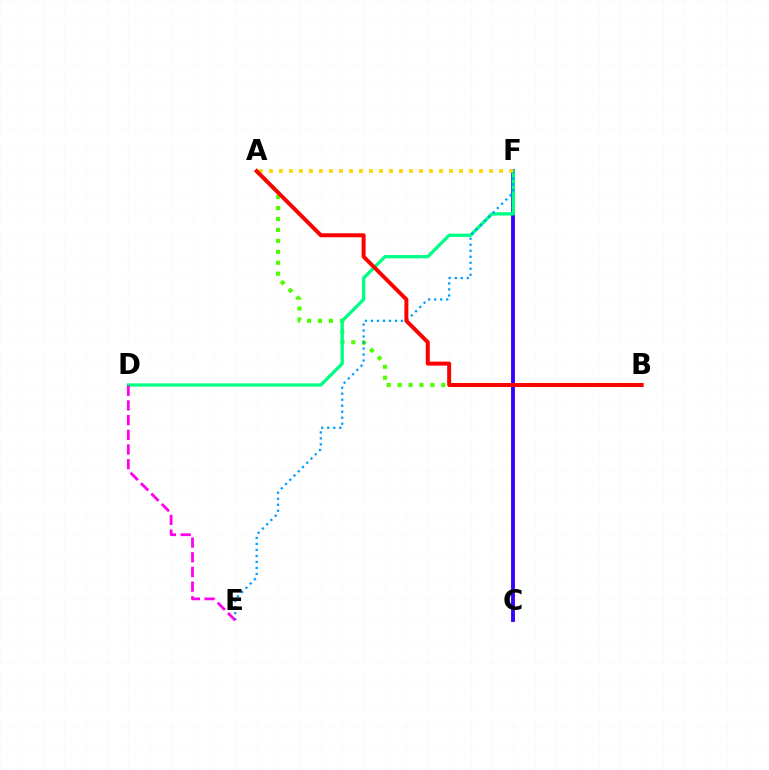{('A', 'B'): [{'color': '#4fff00', 'line_style': 'dotted', 'thickness': 2.97}, {'color': '#ff0000', 'line_style': 'solid', 'thickness': 2.86}], ('C', 'F'): [{'color': '#3700ff', 'line_style': 'solid', 'thickness': 2.78}], ('D', 'F'): [{'color': '#00ff86', 'line_style': 'solid', 'thickness': 2.38}], ('E', 'F'): [{'color': '#009eff', 'line_style': 'dotted', 'thickness': 1.63}], ('A', 'F'): [{'color': '#ffd500', 'line_style': 'dotted', 'thickness': 2.72}], ('D', 'E'): [{'color': '#ff00ed', 'line_style': 'dashed', 'thickness': 2.0}]}